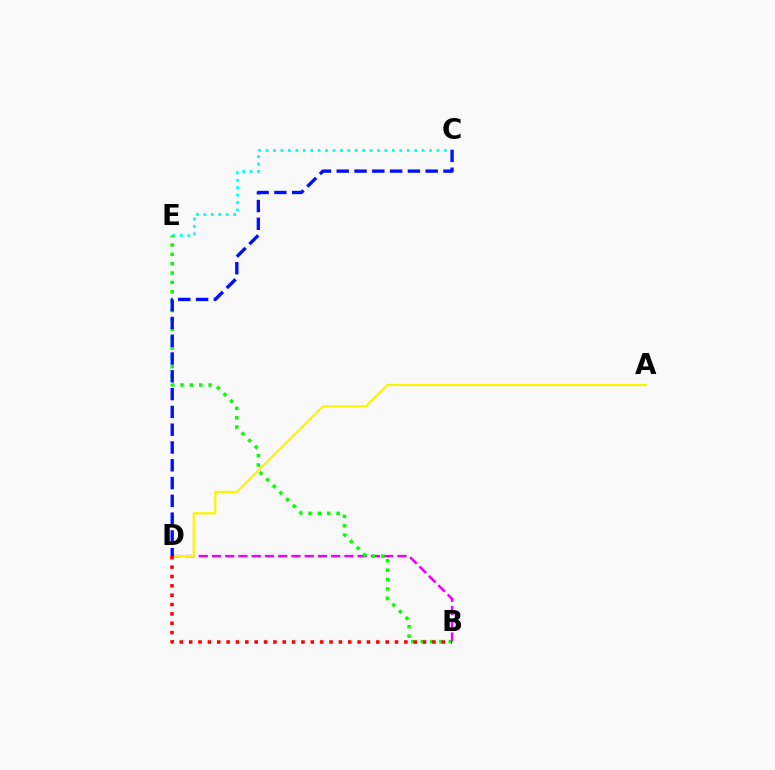{('B', 'D'): [{'color': '#ee00ff', 'line_style': 'dashed', 'thickness': 1.8}, {'color': '#ff0000', 'line_style': 'dotted', 'thickness': 2.54}], ('A', 'D'): [{'color': '#fcf500', 'line_style': 'solid', 'thickness': 1.6}], ('C', 'E'): [{'color': '#00fff6', 'line_style': 'dotted', 'thickness': 2.02}], ('B', 'E'): [{'color': '#08ff00', 'line_style': 'dotted', 'thickness': 2.54}], ('C', 'D'): [{'color': '#0010ff', 'line_style': 'dashed', 'thickness': 2.42}]}